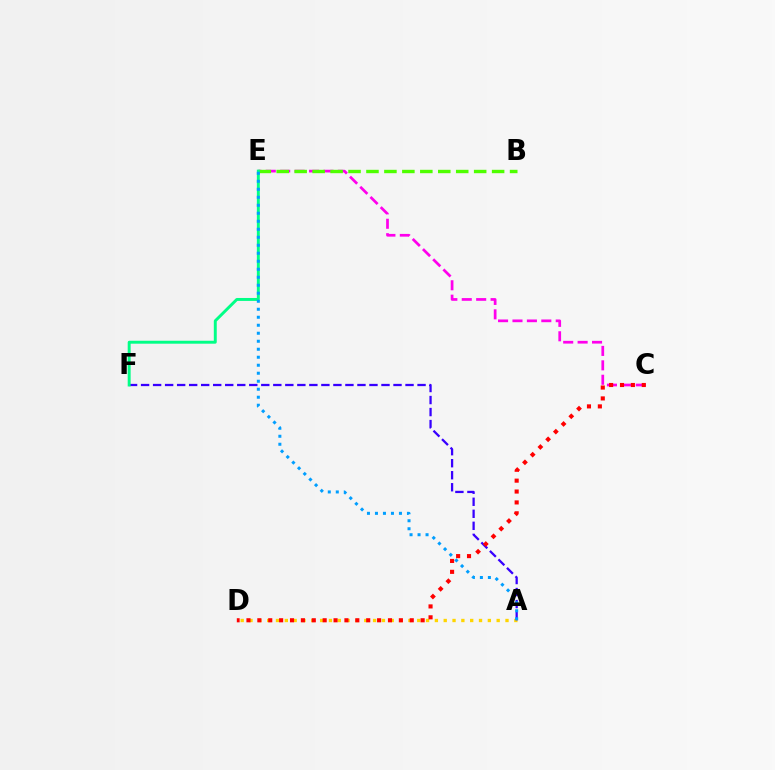{('C', 'E'): [{'color': '#ff00ed', 'line_style': 'dashed', 'thickness': 1.96}], ('B', 'E'): [{'color': '#4fff00', 'line_style': 'dashed', 'thickness': 2.44}], ('A', 'D'): [{'color': '#ffd500', 'line_style': 'dotted', 'thickness': 2.4}], ('A', 'F'): [{'color': '#3700ff', 'line_style': 'dashed', 'thickness': 1.63}], ('E', 'F'): [{'color': '#00ff86', 'line_style': 'solid', 'thickness': 2.12}], ('A', 'E'): [{'color': '#009eff', 'line_style': 'dotted', 'thickness': 2.17}], ('C', 'D'): [{'color': '#ff0000', 'line_style': 'dotted', 'thickness': 2.96}]}